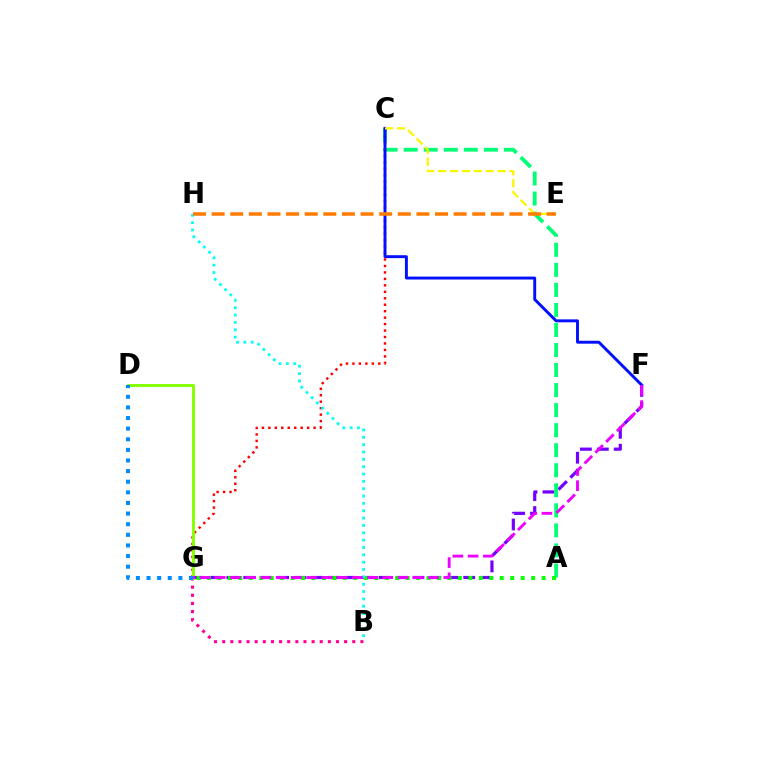{('F', 'G'): [{'color': '#7200ff', 'line_style': 'dashed', 'thickness': 2.3}, {'color': '#ee00ff', 'line_style': 'dashed', 'thickness': 2.07}], ('A', 'C'): [{'color': '#00ff74', 'line_style': 'dashed', 'thickness': 2.72}], ('C', 'G'): [{'color': '#ff0000', 'line_style': 'dotted', 'thickness': 1.76}], ('A', 'G'): [{'color': '#08ff00', 'line_style': 'dotted', 'thickness': 2.84}], ('B', 'G'): [{'color': '#ff0094', 'line_style': 'dotted', 'thickness': 2.21}], ('B', 'H'): [{'color': '#00fff6', 'line_style': 'dotted', 'thickness': 2.0}], ('C', 'F'): [{'color': '#0010ff', 'line_style': 'solid', 'thickness': 2.11}], ('D', 'G'): [{'color': '#84ff00', 'line_style': 'solid', 'thickness': 2.09}, {'color': '#008cff', 'line_style': 'dotted', 'thickness': 2.88}], ('C', 'E'): [{'color': '#fcf500', 'line_style': 'dashed', 'thickness': 1.62}], ('E', 'H'): [{'color': '#ff7c00', 'line_style': 'dashed', 'thickness': 2.53}]}